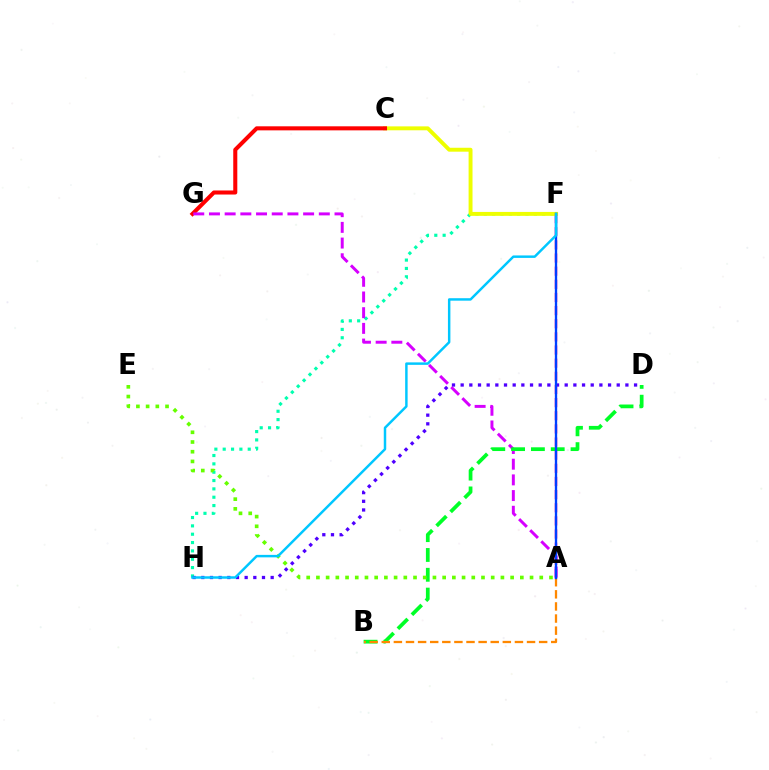{('F', 'H'): [{'color': '#00ffaf', 'line_style': 'dotted', 'thickness': 2.27}, {'color': '#00c7ff', 'line_style': 'solid', 'thickness': 1.78}], ('A', 'F'): [{'color': '#ff00a0', 'line_style': 'dashed', 'thickness': 1.79}, {'color': '#003fff', 'line_style': 'solid', 'thickness': 1.68}], ('C', 'F'): [{'color': '#eeff00', 'line_style': 'solid', 'thickness': 2.82}], ('C', 'G'): [{'color': '#ff0000', 'line_style': 'solid', 'thickness': 2.92}], ('A', 'G'): [{'color': '#d600ff', 'line_style': 'dashed', 'thickness': 2.13}], ('D', 'H'): [{'color': '#4f00ff', 'line_style': 'dotted', 'thickness': 2.36}], ('B', 'D'): [{'color': '#00ff27', 'line_style': 'dashed', 'thickness': 2.69}], ('A', 'B'): [{'color': '#ff8800', 'line_style': 'dashed', 'thickness': 1.64}], ('A', 'E'): [{'color': '#66ff00', 'line_style': 'dotted', 'thickness': 2.64}]}